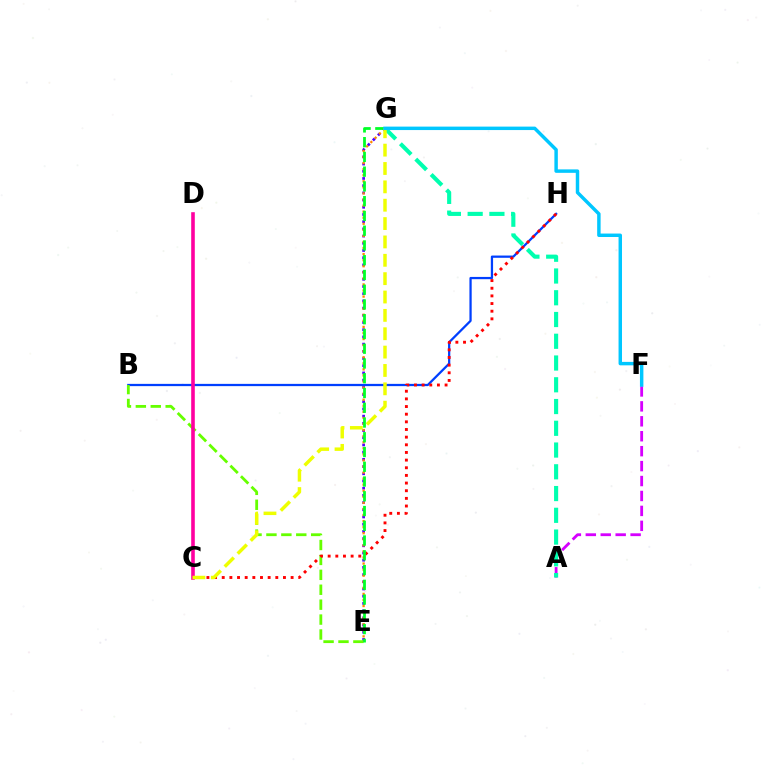{('E', 'G'): [{'color': '#4f00ff', 'line_style': 'dotted', 'thickness': 1.96}, {'color': '#ff8800', 'line_style': 'dotted', 'thickness': 1.65}, {'color': '#00ff27', 'line_style': 'dashed', 'thickness': 2.0}], ('A', 'F'): [{'color': '#d600ff', 'line_style': 'dashed', 'thickness': 2.03}], ('B', 'H'): [{'color': '#003fff', 'line_style': 'solid', 'thickness': 1.62}], ('B', 'E'): [{'color': '#66ff00', 'line_style': 'dashed', 'thickness': 2.03}], ('C', 'H'): [{'color': '#ff0000', 'line_style': 'dotted', 'thickness': 2.08}], ('C', 'D'): [{'color': '#ff00a0', 'line_style': 'solid', 'thickness': 2.6}], ('A', 'G'): [{'color': '#00ffaf', 'line_style': 'dashed', 'thickness': 2.96}], ('C', 'G'): [{'color': '#eeff00', 'line_style': 'dashed', 'thickness': 2.49}], ('F', 'G'): [{'color': '#00c7ff', 'line_style': 'solid', 'thickness': 2.48}]}